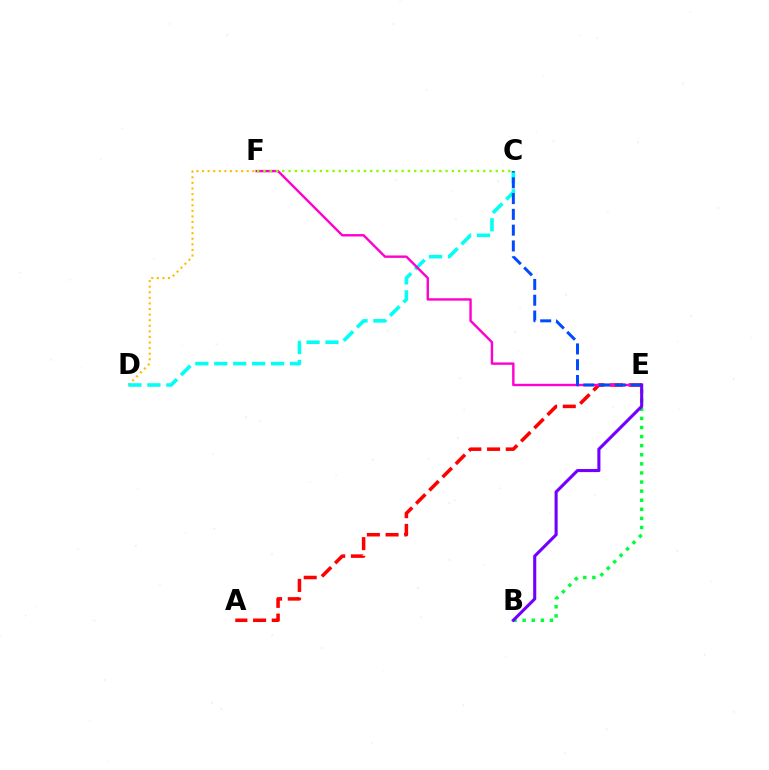{('A', 'E'): [{'color': '#ff0000', 'line_style': 'dashed', 'thickness': 2.54}], ('D', 'F'): [{'color': '#ffbd00', 'line_style': 'dotted', 'thickness': 1.52}], ('C', 'D'): [{'color': '#00fff6', 'line_style': 'dashed', 'thickness': 2.57}], ('B', 'E'): [{'color': '#00ff39', 'line_style': 'dotted', 'thickness': 2.47}, {'color': '#7200ff', 'line_style': 'solid', 'thickness': 2.22}], ('E', 'F'): [{'color': '#ff00cf', 'line_style': 'solid', 'thickness': 1.73}], ('C', 'E'): [{'color': '#004bff', 'line_style': 'dashed', 'thickness': 2.14}], ('C', 'F'): [{'color': '#84ff00', 'line_style': 'dotted', 'thickness': 1.71}]}